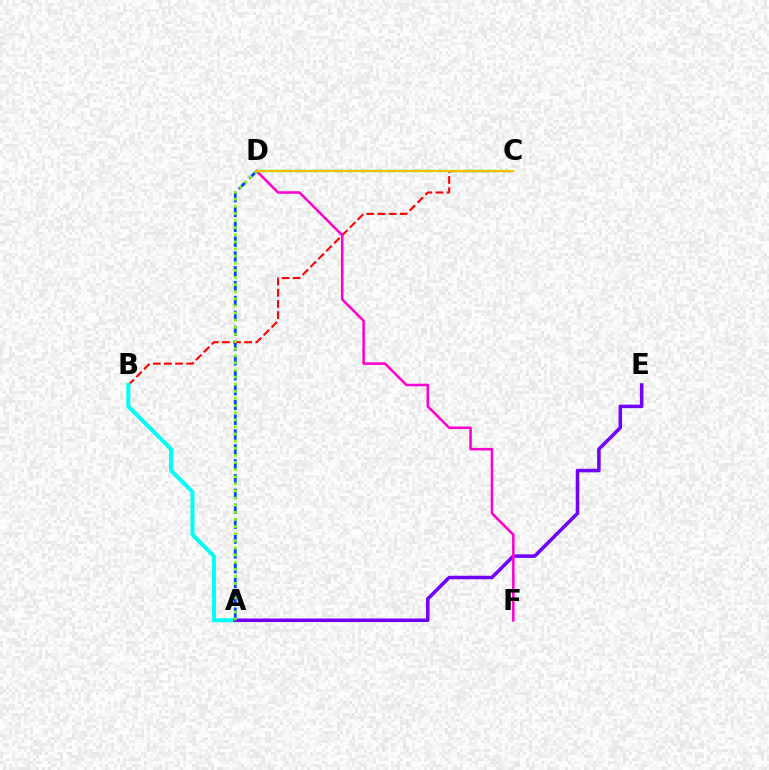{('A', 'D'): [{'color': '#004bff', 'line_style': 'dashed', 'thickness': 2.02}, {'color': '#84ff00', 'line_style': 'dotted', 'thickness': 1.93}], ('B', 'C'): [{'color': '#ff0000', 'line_style': 'dashed', 'thickness': 1.51}], ('A', 'B'): [{'color': '#00fff6', 'line_style': 'solid', 'thickness': 2.9}], ('A', 'E'): [{'color': '#7200ff', 'line_style': 'solid', 'thickness': 2.53}], ('D', 'F'): [{'color': '#ff00cf', 'line_style': 'solid', 'thickness': 1.83}], ('C', 'D'): [{'color': '#00ff39', 'line_style': 'dashed', 'thickness': 1.75}, {'color': '#ffbd00', 'line_style': 'solid', 'thickness': 1.52}]}